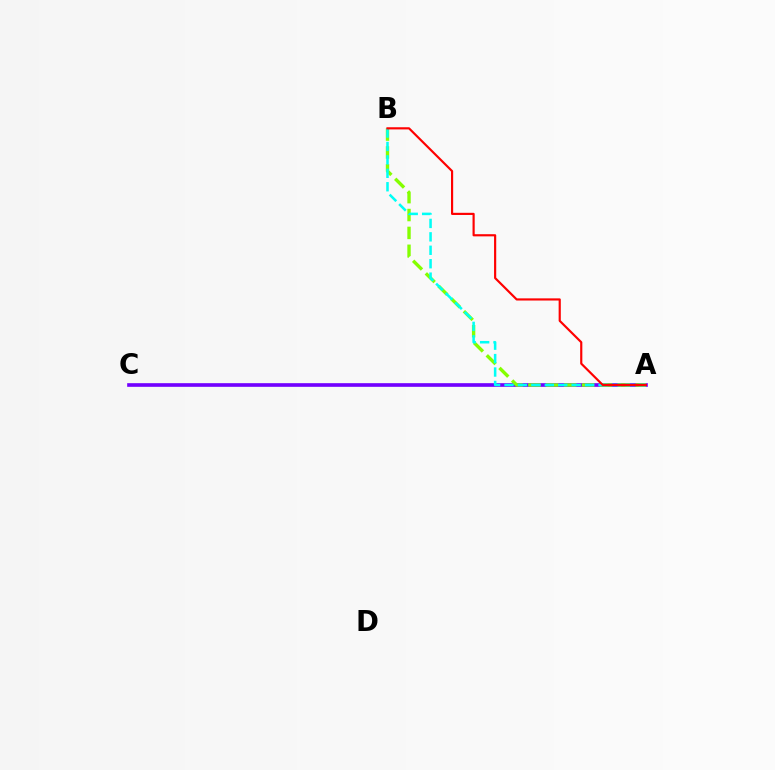{('A', 'C'): [{'color': '#7200ff', 'line_style': 'solid', 'thickness': 2.63}], ('A', 'B'): [{'color': '#84ff00', 'line_style': 'dashed', 'thickness': 2.43}, {'color': '#00fff6', 'line_style': 'dashed', 'thickness': 1.82}, {'color': '#ff0000', 'line_style': 'solid', 'thickness': 1.56}]}